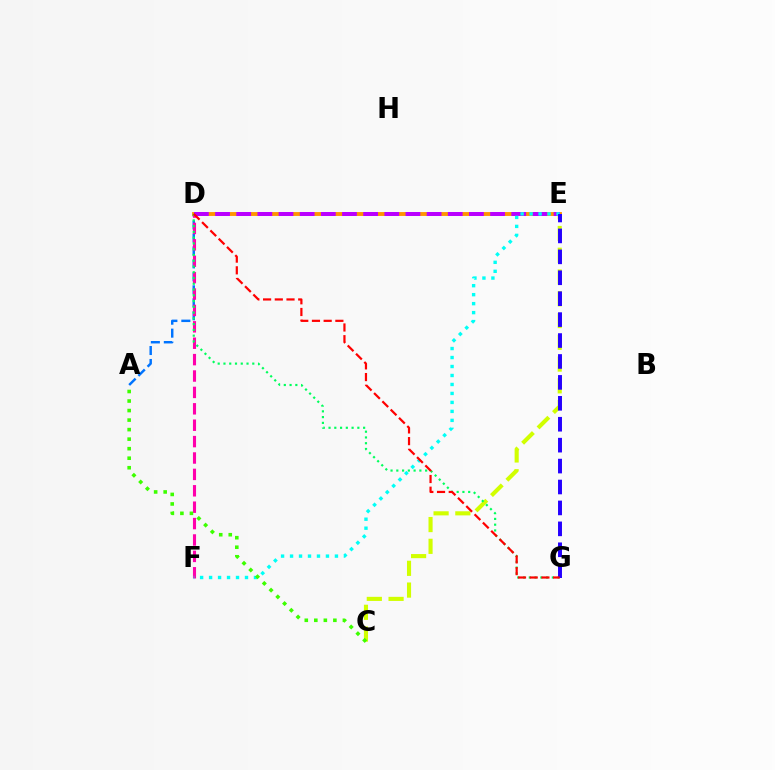{('A', 'D'): [{'color': '#0074ff', 'line_style': 'dashed', 'thickness': 1.76}], ('C', 'E'): [{'color': '#d1ff00', 'line_style': 'dashed', 'thickness': 2.96}], ('D', 'E'): [{'color': '#ff9400', 'line_style': 'solid', 'thickness': 2.8}, {'color': '#b900ff', 'line_style': 'dashed', 'thickness': 2.87}], ('D', 'F'): [{'color': '#ff00ac', 'line_style': 'dashed', 'thickness': 2.23}], ('E', 'F'): [{'color': '#00fff6', 'line_style': 'dotted', 'thickness': 2.44}], ('D', 'G'): [{'color': '#00ff5c', 'line_style': 'dotted', 'thickness': 1.57}, {'color': '#ff0000', 'line_style': 'dashed', 'thickness': 1.59}], ('E', 'G'): [{'color': '#2500ff', 'line_style': 'dashed', 'thickness': 2.84}], ('A', 'C'): [{'color': '#3dff00', 'line_style': 'dotted', 'thickness': 2.59}]}